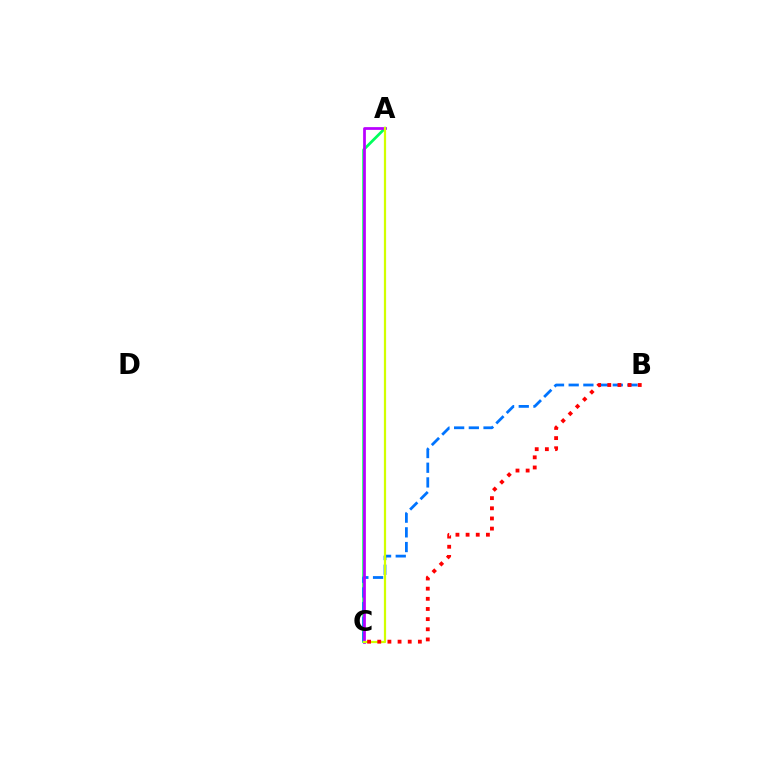{('A', 'C'): [{'color': '#00ff5c', 'line_style': 'solid', 'thickness': 1.97}, {'color': '#b900ff', 'line_style': 'solid', 'thickness': 1.97}, {'color': '#d1ff00', 'line_style': 'solid', 'thickness': 1.6}], ('B', 'C'): [{'color': '#0074ff', 'line_style': 'dashed', 'thickness': 2.0}, {'color': '#ff0000', 'line_style': 'dotted', 'thickness': 2.76}]}